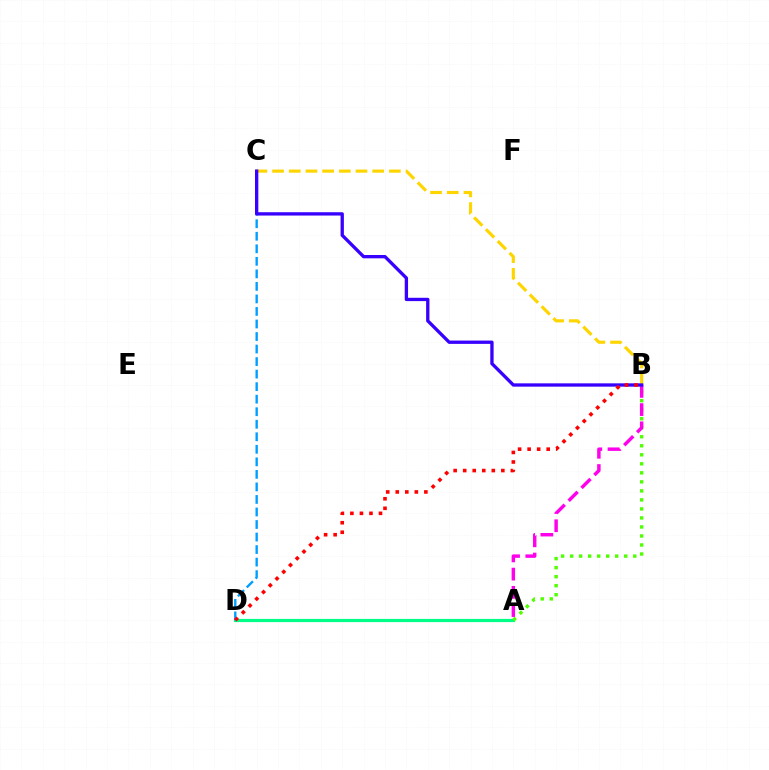{('B', 'C'): [{'color': '#ffd500', 'line_style': 'dashed', 'thickness': 2.27}, {'color': '#3700ff', 'line_style': 'solid', 'thickness': 2.39}], ('A', 'D'): [{'color': '#00ff86', 'line_style': 'solid', 'thickness': 2.3}], ('A', 'B'): [{'color': '#4fff00', 'line_style': 'dotted', 'thickness': 2.45}, {'color': '#ff00ed', 'line_style': 'dashed', 'thickness': 2.48}], ('C', 'D'): [{'color': '#009eff', 'line_style': 'dashed', 'thickness': 1.7}], ('B', 'D'): [{'color': '#ff0000', 'line_style': 'dotted', 'thickness': 2.59}]}